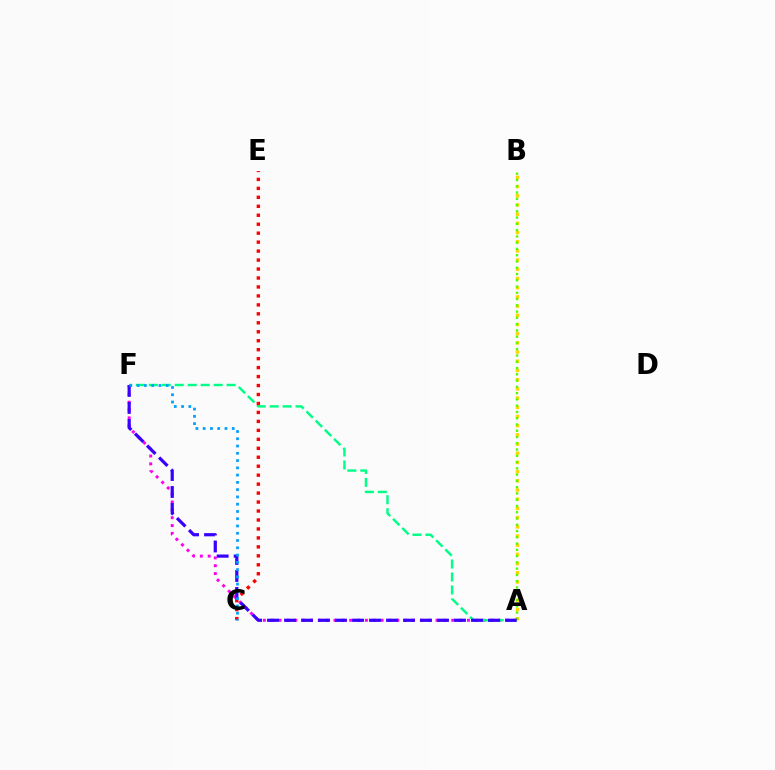{('A', 'F'): [{'color': '#ff00ed', 'line_style': 'dotted', 'thickness': 2.13}, {'color': '#00ff86', 'line_style': 'dashed', 'thickness': 1.76}, {'color': '#3700ff', 'line_style': 'dashed', 'thickness': 2.31}], ('A', 'B'): [{'color': '#ffd500', 'line_style': 'dotted', 'thickness': 2.5}, {'color': '#4fff00', 'line_style': 'dotted', 'thickness': 1.7}], ('C', 'E'): [{'color': '#ff0000', 'line_style': 'dotted', 'thickness': 2.44}], ('C', 'F'): [{'color': '#009eff', 'line_style': 'dotted', 'thickness': 1.97}]}